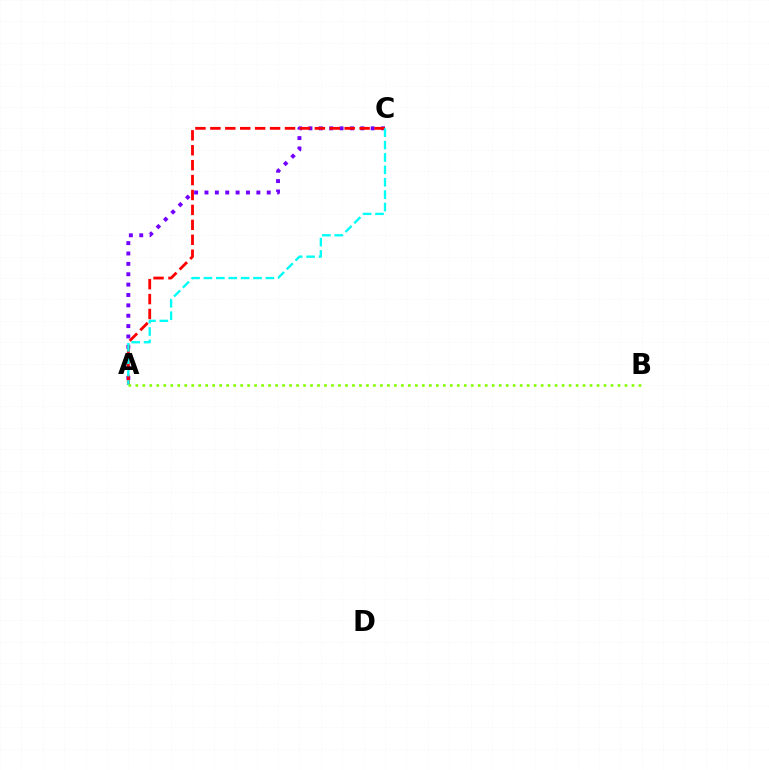{('A', 'C'): [{'color': '#7200ff', 'line_style': 'dotted', 'thickness': 2.82}, {'color': '#ff0000', 'line_style': 'dashed', 'thickness': 2.03}, {'color': '#00fff6', 'line_style': 'dashed', 'thickness': 1.68}], ('A', 'B'): [{'color': '#84ff00', 'line_style': 'dotted', 'thickness': 1.9}]}